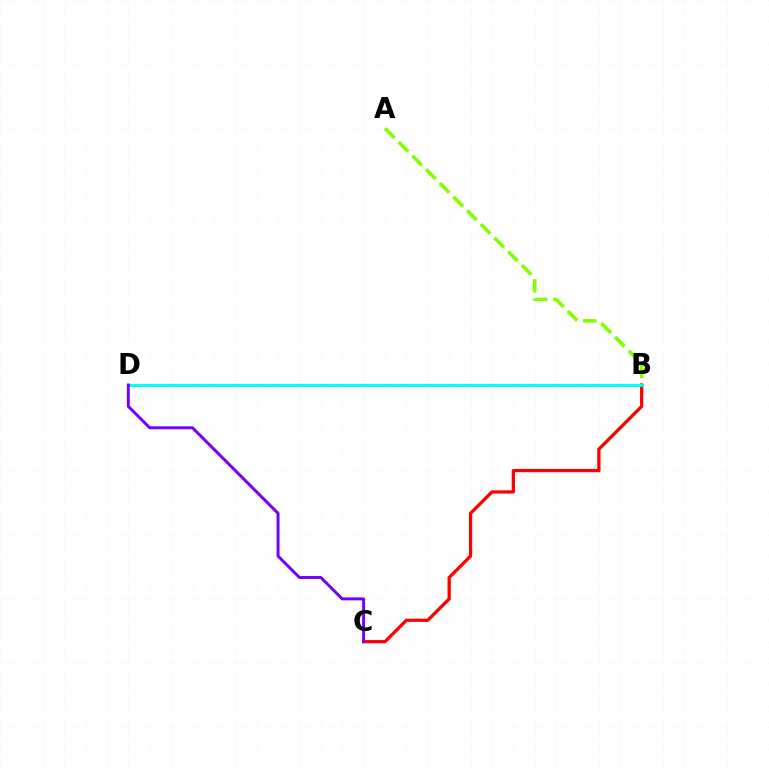{('A', 'B'): [{'color': '#84ff00', 'line_style': 'dashed', 'thickness': 2.63}], ('B', 'C'): [{'color': '#ff0000', 'line_style': 'solid', 'thickness': 2.35}], ('B', 'D'): [{'color': '#00fff6', 'line_style': 'solid', 'thickness': 2.12}], ('C', 'D'): [{'color': '#7200ff', 'line_style': 'solid', 'thickness': 2.13}]}